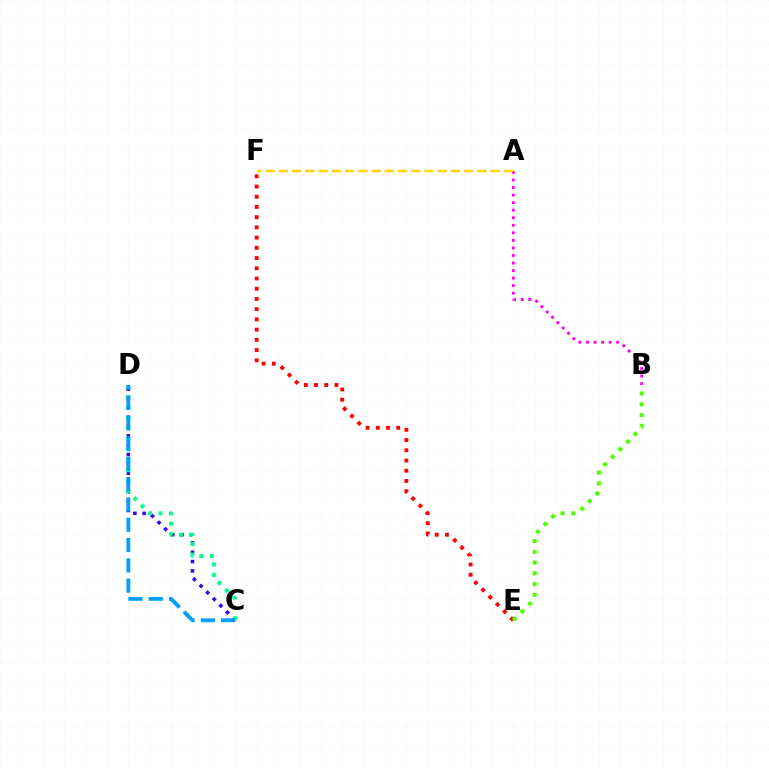{('C', 'D'): [{'color': '#3700ff', 'line_style': 'dotted', 'thickness': 2.54}, {'color': '#00ff86', 'line_style': 'dotted', 'thickness': 2.84}, {'color': '#009eff', 'line_style': 'dashed', 'thickness': 2.76}], ('A', 'B'): [{'color': '#ff00ed', 'line_style': 'dotted', 'thickness': 2.05}], ('E', 'F'): [{'color': '#ff0000', 'line_style': 'dotted', 'thickness': 2.78}], ('A', 'F'): [{'color': '#ffd500', 'line_style': 'dashed', 'thickness': 1.8}], ('B', 'E'): [{'color': '#4fff00', 'line_style': 'dotted', 'thickness': 2.92}]}